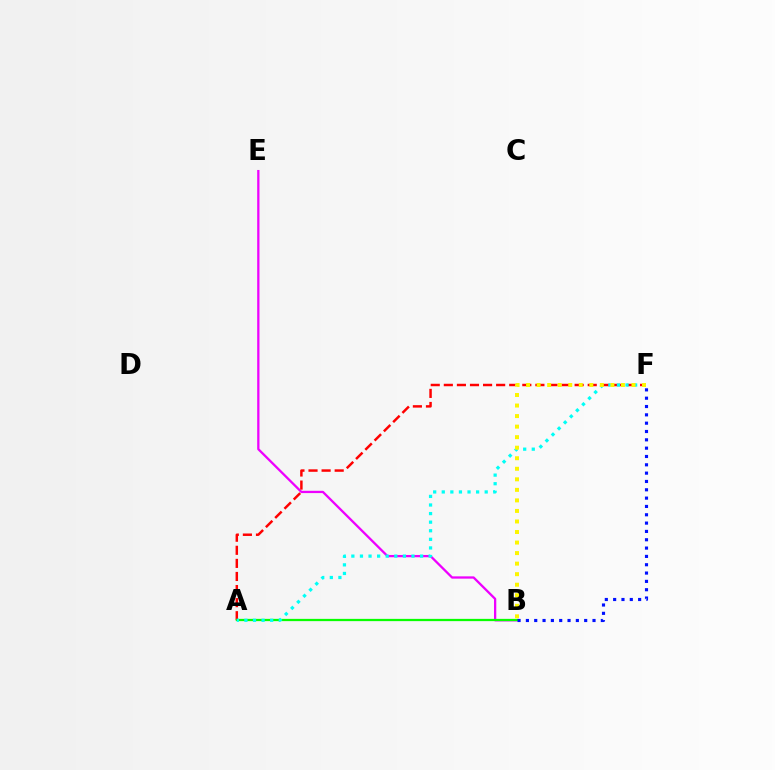{('B', 'E'): [{'color': '#ee00ff', 'line_style': 'solid', 'thickness': 1.65}], ('A', 'F'): [{'color': '#ff0000', 'line_style': 'dashed', 'thickness': 1.78}, {'color': '#00fff6', 'line_style': 'dotted', 'thickness': 2.33}], ('A', 'B'): [{'color': '#08ff00', 'line_style': 'solid', 'thickness': 1.63}], ('B', 'F'): [{'color': '#fcf500', 'line_style': 'dotted', 'thickness': 2.86}, {'color': '#0010ff', 'line_style': 'dotted', 'thickness': 2.26}]}